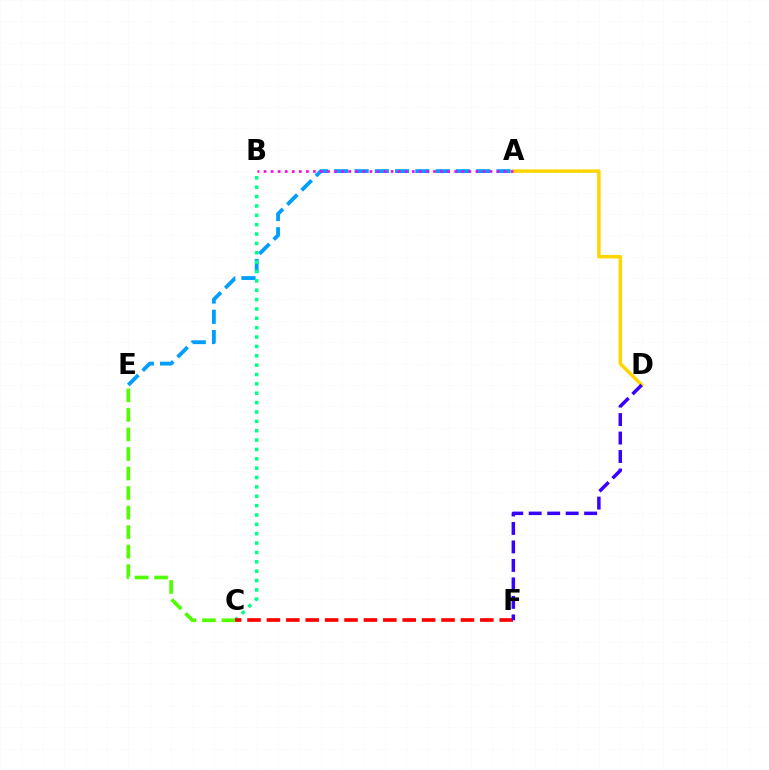{('A', 'E'): [{'color': '#009eff', 'line_style': 'dashed', 'thickness': 2.75}], ('A', 'D'): [{'color': '#ffd500', 'line_style': 'solid', 'thickness': 2.52}], ('C', 'E'): [{'color': '#4fff00', 'line_style': 'dashed', 'thickness': 2.65}], ('A', 'B'): [{'color': '#ff00ed', 'line_style': 'dotted', 'thickness': 1.92}], ('B', 'C'): [{'color': '#00ff86', 'line_style': 'dotted', 'thickness': 2.54}], ('C', 'F'): [{'color': '#ff0000', 'line_style': 'dashed', 'thickness': 2.64}], ('D', 'F'): [{'color': '#3700ff', 'line_style': 'dashed', 'thickness': 2.51}]}